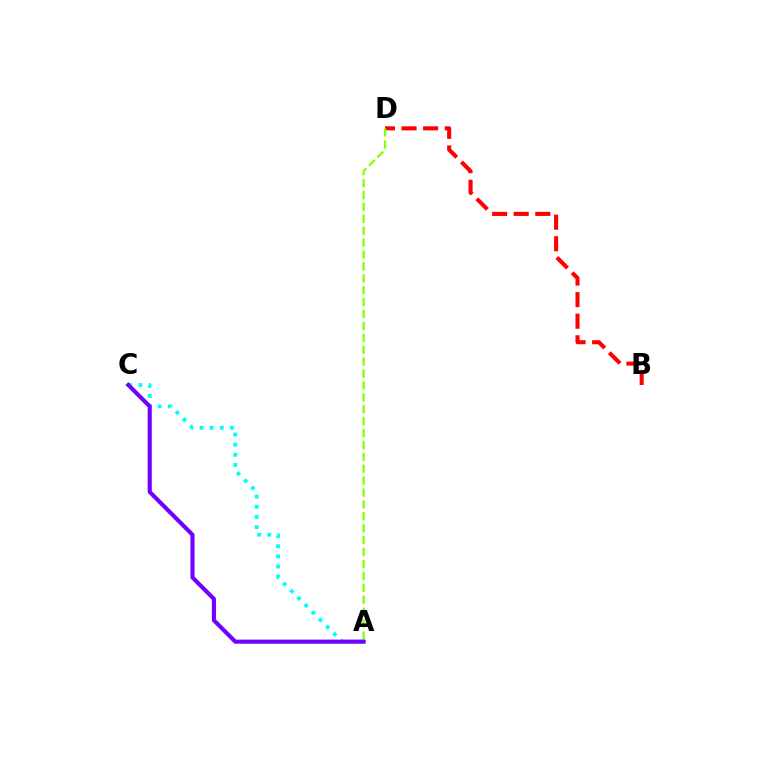{('B', 'D'): [{'color': '#ff0000', 'line_style': 'dashed', 'thickness': 2.93}], ('A', 'D'): [{'color': '#84ff00', 'line_style': 'dashed', 'thickness': 1.62}], ('A', 'C'): [{'color': '#00fff6', 'line_style': 'dotted', 'thickness': 2.76}, {'color': '#7200ff', 'line_style': 'solid', 'thickness': 2.96}]}